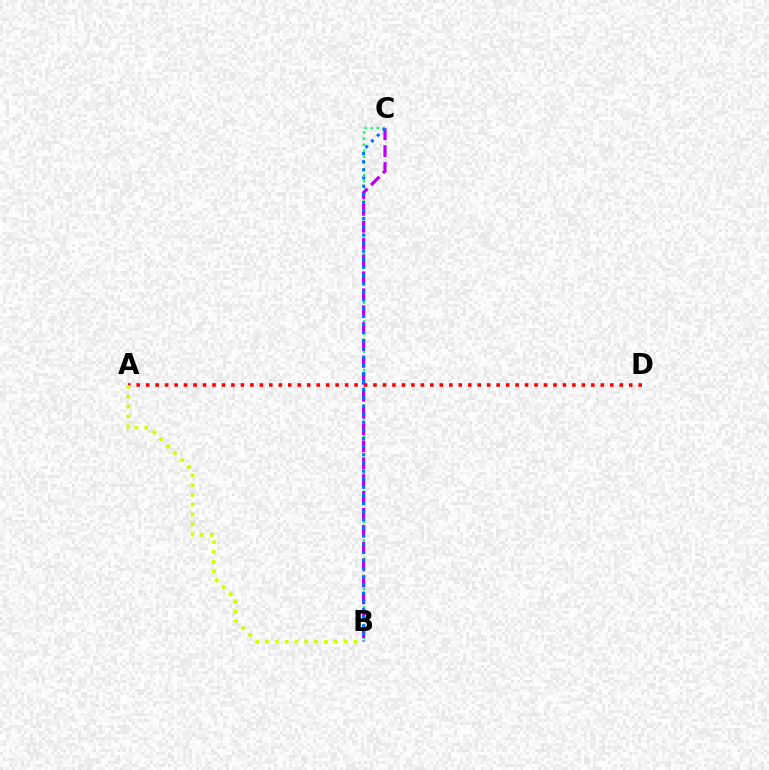{('A', 'D'): [{'color': '#ff0000', 'line_style': 'dotted', 'thickness': 2.57}], ('A', 'B'): [{'color': '#d1ff00', 'line_style': 'dotted', 'thickness': 2.67}], ('B', 'C'): [{'color': '#00ff5c', 'line_style': 'dotted', 'thickness': 1.65}, {'color': '#b900ff', 'line_style': 'dashed', 'thickness': 2.29}, {'color': '#0074ff', 'line_style': 'dotted', 'thickness': 2.21}]}